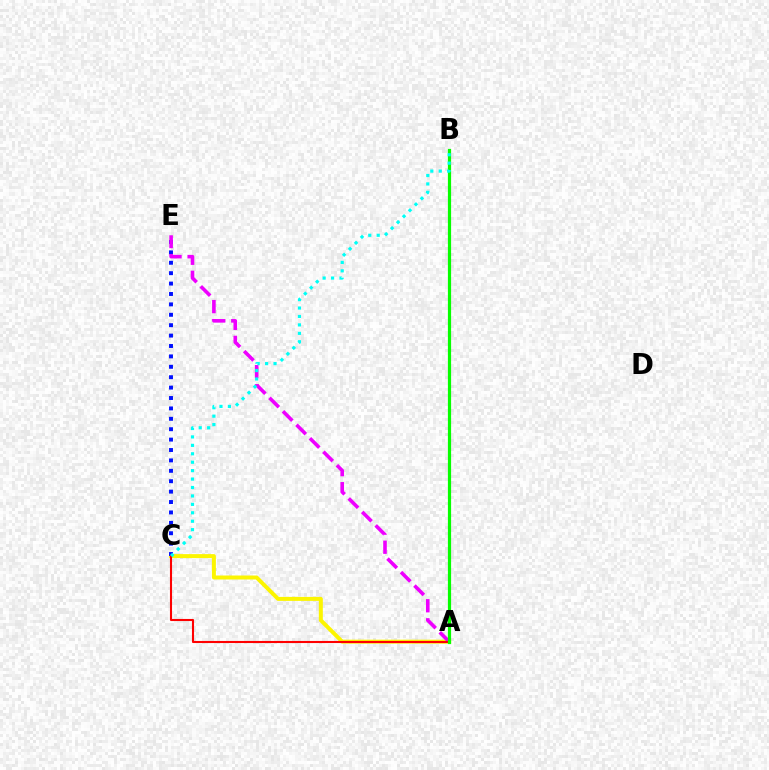{('A', 'C'): [{'color': '#fcf500', 'line_style': 'solid', 'thickness': 2.87}, {'color': '#ff0000', 'line_style': 'solid', 'thickness': 1.51}], ('C', 'E'): [{'color': '#0010ff', 'line_style': 'dotted', 'thickness': 2.83}], ('A', 'E'): [{'color': '#ee00ff', 'line_style': 'dashed', 'thickness': 2.59}], ('A', 'B'): [{'color': '#08ff00', 'line_style': 'solid', 'thickness': 2.31}], ('B', 'C'): [{'color': '#00fff6', 'line_style': 'dotted', 'thickness': 2.29}]}